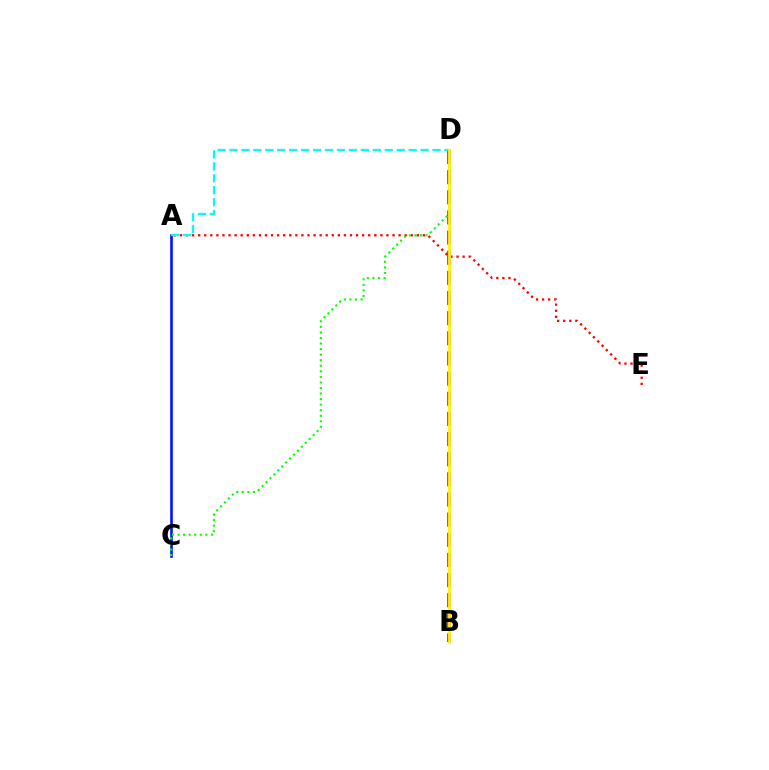{('B', 'D'): [{'color': '#ee00ff', 'line_style': 'dashed', 'thickness': 2.74}, {'color': '#fcf500', 'line_style': 'solid', 'thickness': 1.97}], ('A', 'C'): [{'color': '#0010ff', 'line_style': 'solid', 'thickness': 1.88}], ('A', 'E'): [{'color': '#ff0000', 'line_style': 'dotted', 'thickness': 1.65}], ('A', 'D'): [{'color': '#00fff6', 'line_style': 'dashed', 'thickness': 1.62}], ('C', 'D'): [{'color': '#08ff00', 'line_style': 'dotted', 'thickness': 1.51}]}